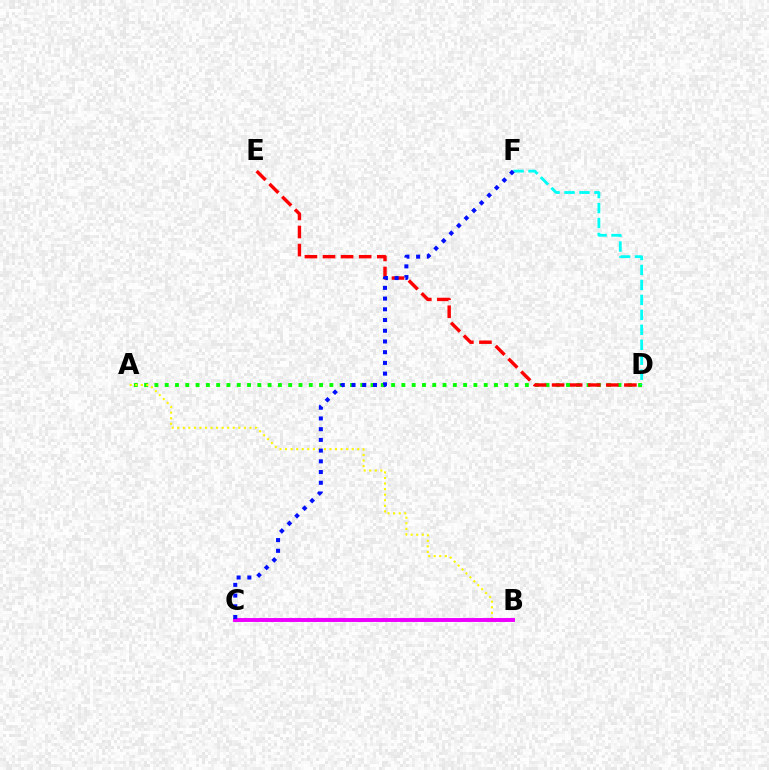{('A', 'D'): [{'color': '#08ff00', 'line_style': 'dotted', 'thickness': 2.8}], ('D', 'E'): [{'color': '#ff0000', 'line_style': 'dashed', 'thickness': 2.46}], ('A', 'B'): [{'color': '#fcf500', 'line_style': 'dotted', 'thickness': 1.51}], ('D', 'F'): [{'color': '#00fff6', 'line_style': 'dashed', 'thickness': 2.03}], ('B', 'C'): [{'color': '#ee00ff', 'line_style': 'solid', 'thickness': 2.84}], ('C', 'F'): [{'color': '#0010ff', 'line_style': 'dotted', 'thickness': 2.91}]}